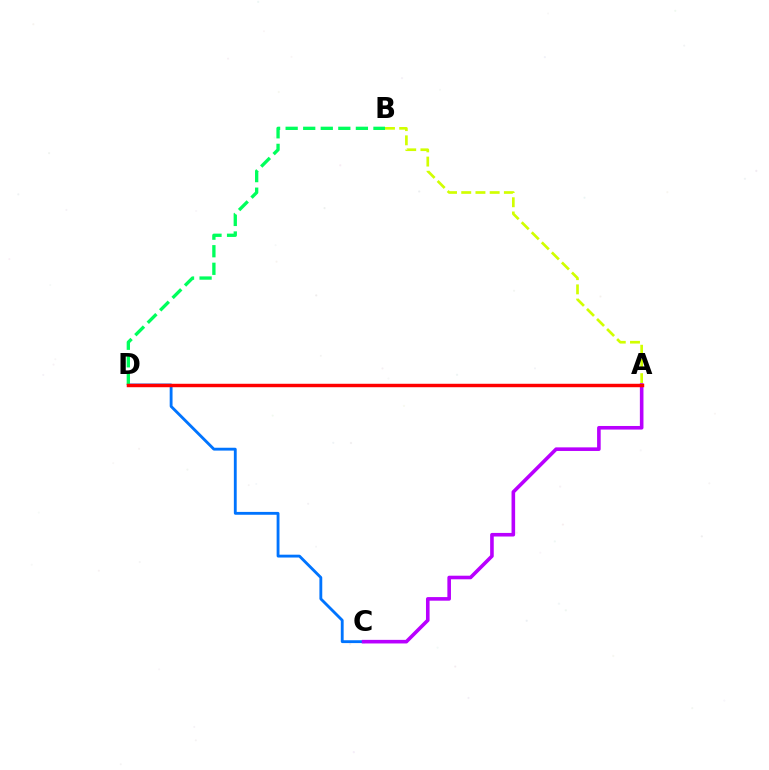{('C', 'D'): [{'color': '#0074ff', 'line_style': 'solid', 'thickness': 2.05}], ('A', 'B'): [{'color': '#d1ff00', 'line_style': 'dashed', 'thickness': 1.93}], ('A', 'C'): [{'color': '#b900ff', 'line_style': 'solid', 'thickness': 2.59}], ('B', 'D'): [{'color': '#00ff5c', 'line_style': 'dashed', 'thickness': 2.39}], ('A', 'D'): [{'color': '#ff0000', 'line_style': 'solid', 'thickness': 2.48}]}